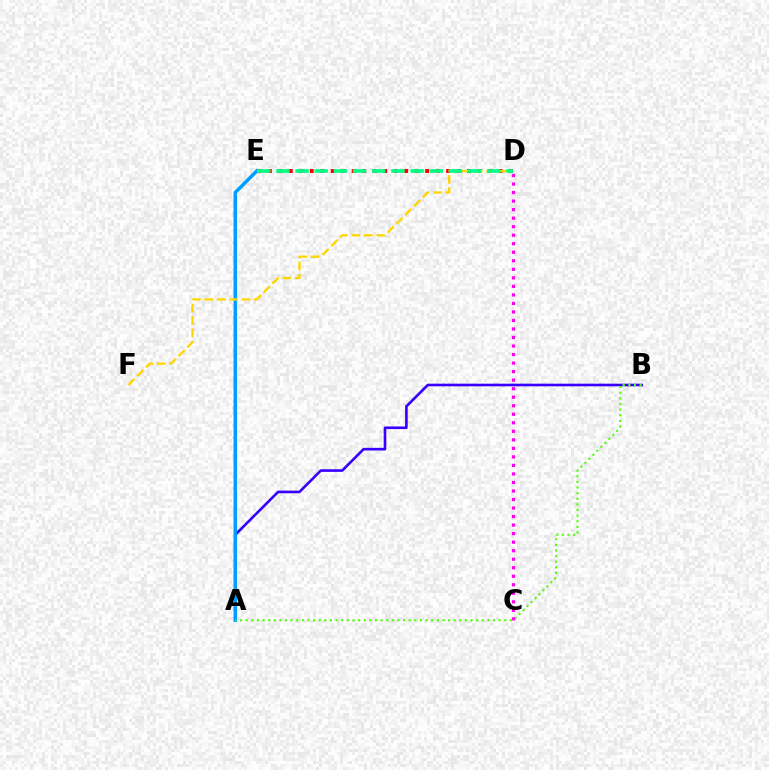{('A', 'B'): [{'color': '#3700ff', 'line_style': 'solid', 'thickness': 1.9}, {'color': '#4fff00', 'line_style': 'dotted', 'thickness': 1.53}], ('D', 'E'): [{'color': '#ff0000', 'line_style': 'dotted', 'thickness': 2.85}, {'color': '#00ff86', 'line_style': 'dashed', 'thickness': 2.61}], ('A', 'E'): [{'color': '#009eff', 'line_style': 'solid', 'thickness': 2.51}], ('D', 'F'): [{'color': '#ffd500', 'line_style': 'dashed', 'thickness': 1.69}], ('C', 'D'): [{'color': '#ff00ed', 'line_style': 'dotted', 'thickness': 2.32}]}